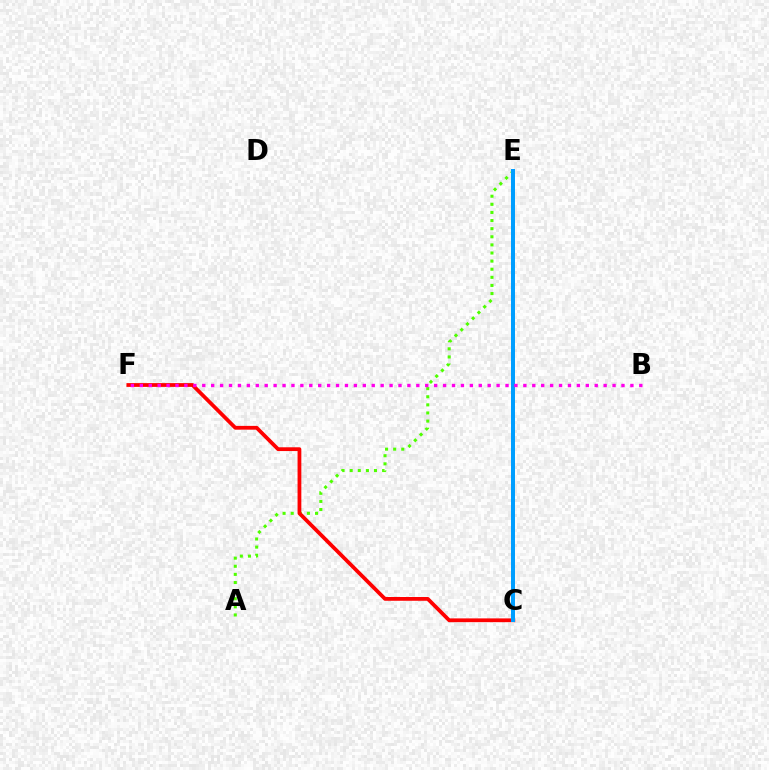{('C', 'E'): [{'color': '#00ff86', 'line_style': 'solid', 'thickness': 2.05}, {'color': '#3700ff', 'line_style': 'solid', 'thickness': 1.85}, {'color': '#ffd500', 'line_style': 'dotted', 'thickness': 2.67}, {'color': '#009eff', 'line_style': 'solid', 'thickness': 2.87}], ('A', 'E'): [{'color': '#4fff00', 'line_style': 'dotted', 'thickness': 2.2}], ('C', 'F'): [{'color': '#ff0000', 'line_style': 'solid', 'thickness': 2.72}], ('B', 'F'): [{'color': '#ff00ed', 'line_style': 'dotted', 'thickness': 2.42}]}